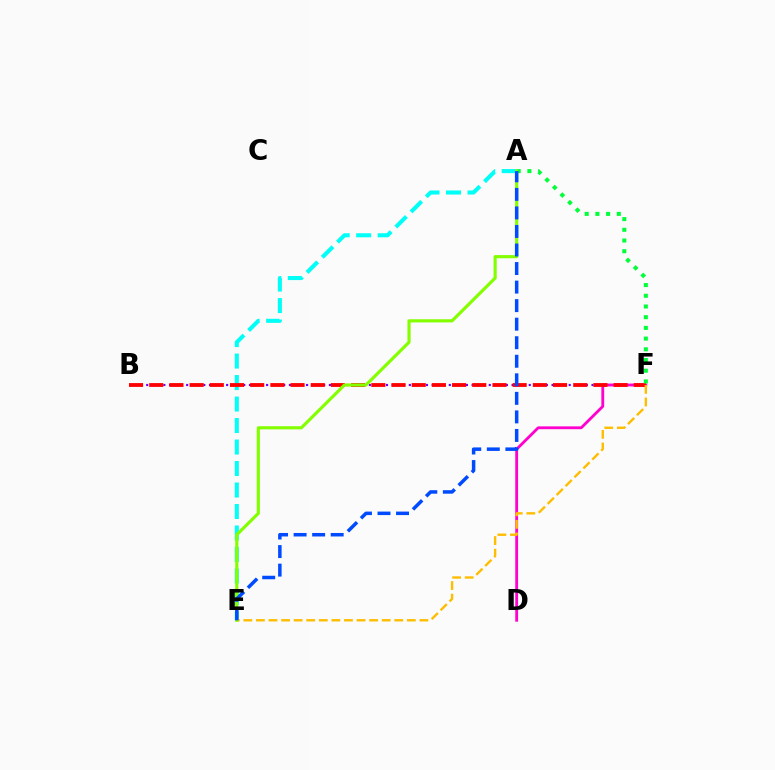{('B', 'F'): [{'color': '#7200ff', 'line_style': 'dotted', 'thickness': 1.55}, {'color': '#ff0000', 'line_style': 'dashed', 'thickness': 2.74}], ('D', 'F'): [{'color': '#ff00cf', 'line_style': 'solid', 'thickness': 2.03}], ('A', 'E'): [{'color': '#00fff6', 'line_style': 'dashed', 'thickness': 2.92}, {'color': '#84ff00', 'line_style': 'solid', 'thickness': 2.27}, {'color': '#004bff', 'line_style': 'dashed', 'thickness': 2.52}], ('A', 'F'): [{'color': '#00ff39', 'line_style': 'dotted', 'thickness': 2.91}], ('E', 'F'): [{'color': '#ffbd00', 'line_style': 'dashed', 'thickness': 1.71}]}